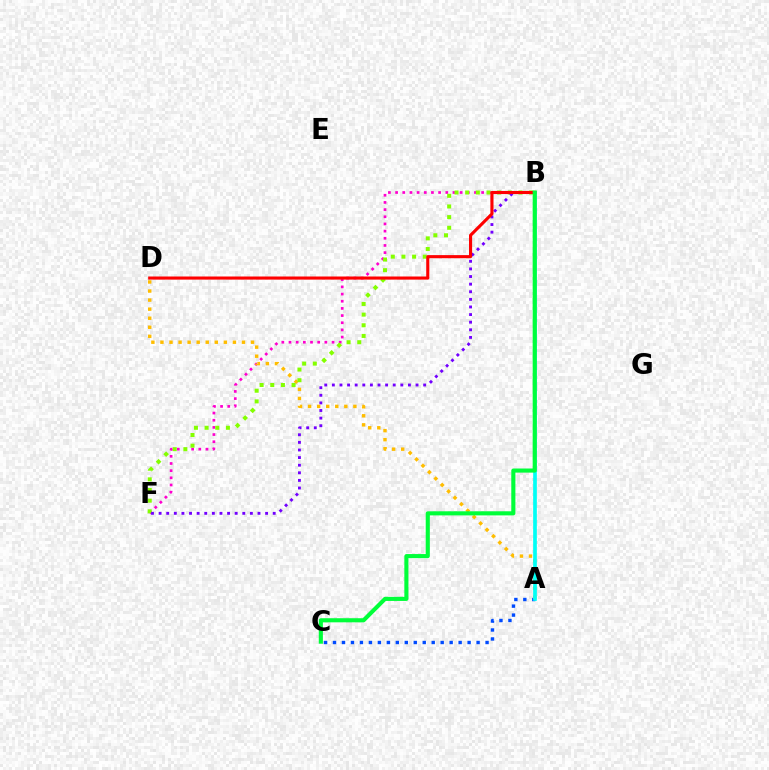{('A', 'C'): [{'color': '#004bff', 'line_style': 'dotted', 'thickness': 2.44}], ('B', 'F'): [{'color': '#ff00cf', 'line_style': 'dotted', 'thickness': 1.95}, {'color': '#84ff00', 'line_style': 'dotted', 'thickness': 2.9}, {'color': '#7200ff', 'line_style': 'dotted', 'thickness': 2.07}], ('A', 'D'): [{'color': '#ffbd00', 'line_style': 'dotted', 'thickness': 2.46}], ('A', 'B'): [{'color': '#00fff6', 'line_style': 'solid', 'thickness': 2.66}], ('B', 'D'): [{'color': '#ff0000', 'line_style': 'solid', 'thickness': 2.24}], ('B', 'C'): [{'color': '#00ff39', 'line_style': 'solid', 'thickness': 2.96}]}